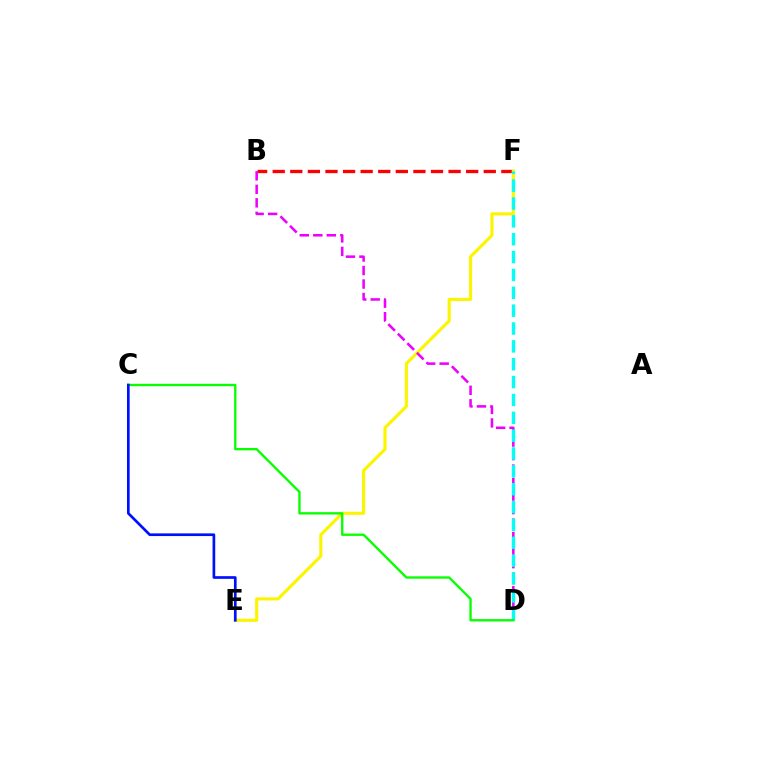{('B', 'F'): [{'color': '#ff0000', 'line_style': 'dashed', 'thickness': 2.39}], ('E', 'F'): [{'color': '#fcf500', 'line_style': 'solid', 'thickness': 2.25}], ('B', 'D'): [{'color': '#ee00ff', 'line_style': 'dashed', 'thickness': 1.84}], ('D', 'F'): [{'color': '#00fff6', 'line_style': 'dashed', 'thickness': 2.43}], ('C', 'D'): [{'color': '#08ff00', 'line_style': 'solid', 'thickness': 1.69}], ('C', 'E'): [{'color': '#0010ff', 'line_style': 'solid', 'thickness': 1.93}]}